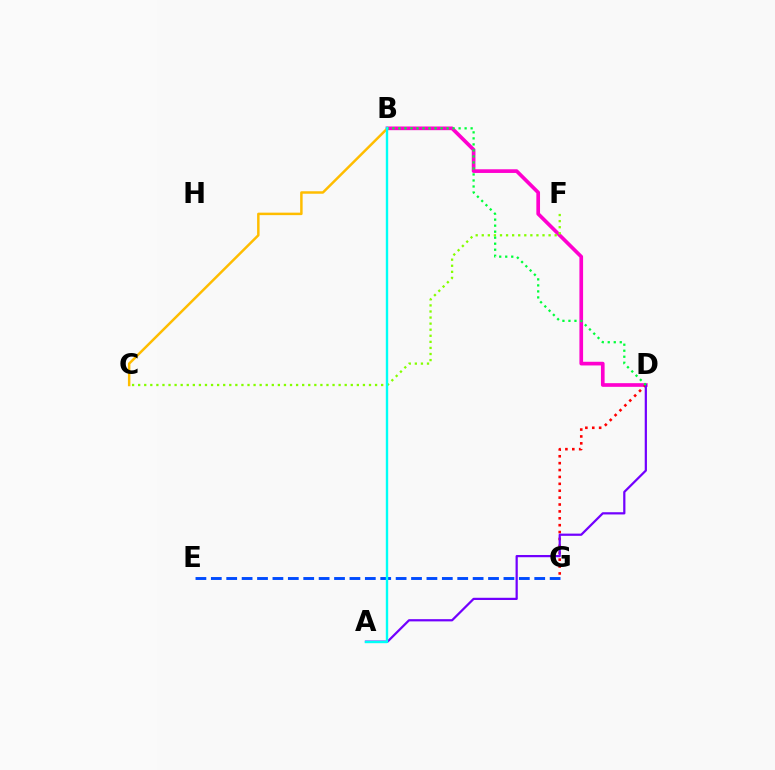{('E', 'G'): [{'color': '#004bff', 'line_style': 'dashed', 'thickness': 2.09}], ('B', 'D'): [{'color': '#ff00cf', 'line_style': 'solid', 'thickness': 2.65}, {'color': '#00ff39', 'line_style': 'dotted', 'thickness': 1.63}], ('D', 'G'): [{'color': '#ff0000', 'line_style': 'dotted', 'thickness': 1.87}], ('C', 'F'): [{'color': '#84ff00', 'line_style': 'dotted', 'thickness': 1.65}], ('B', 'C'): [{'color': '#ffbd00', 'line_style': 'solid', 'thickness': 1.79}], ('A', 'D'): [{'color': '#7200ff', 'line_style': 'solid', 'thickness': 1.6}], ('A', 'B'): [{'color': '#00fff6', 'line_style': 'solid', 'thickness': 1.72}]}